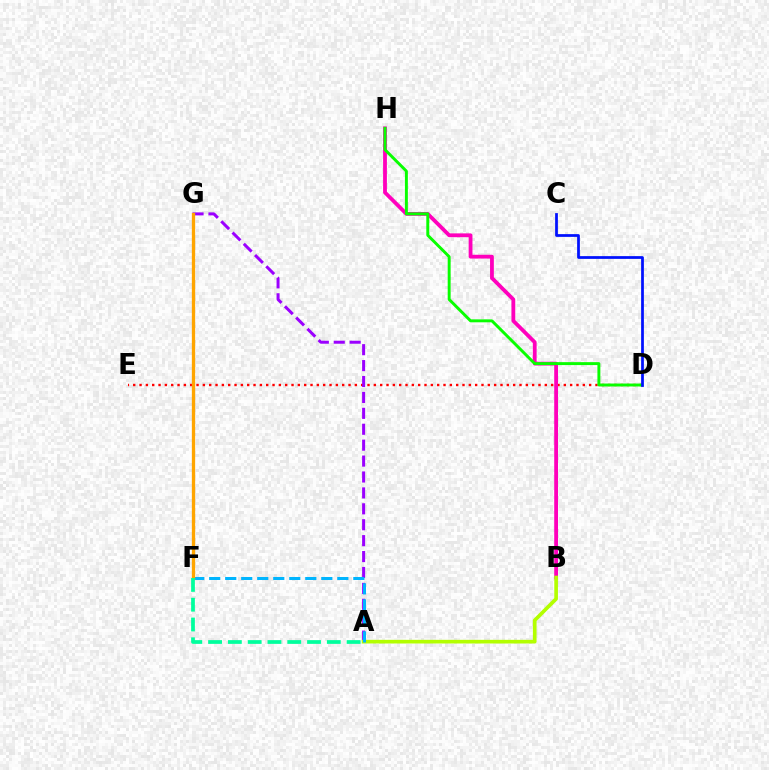{('D', 'E'): [{'color': '#ff0000', 'line_style': 'dotted', 'thickness': 1.72}], ('A', 'G'): [{'color': '#9b00ff', 'line_style': 'dashed', 'thickness': 2.16}], ('B', 'H'): [{'color': '#ff00bd', 'line_style': 'solid', 'thickness': 2.74}], ('A', 'B'): [{'color': '#b3ff00', 'line_style': 'solid', 'thickness': 2.64}], ('A', 'F'): [{'color': '#00b5ff', 'line_style': 'dashed', 'thickness': 2.18}, {'color': '#00ff9d', 'line_style': 'dashed', 'thickness': 2.69}], ('F', 'G'): [{'color': '#ffa500', 'line_style': 'solid', 'thickness': 2.38}], ('D', 'H'): [{'color': '#08ff00', 'line_style': 'solid', 'thickness': 2.11}], ('C', 'D'): [{'color': '#0010ff', 'line_style': 'solid', 'thickness': 1.98}]}